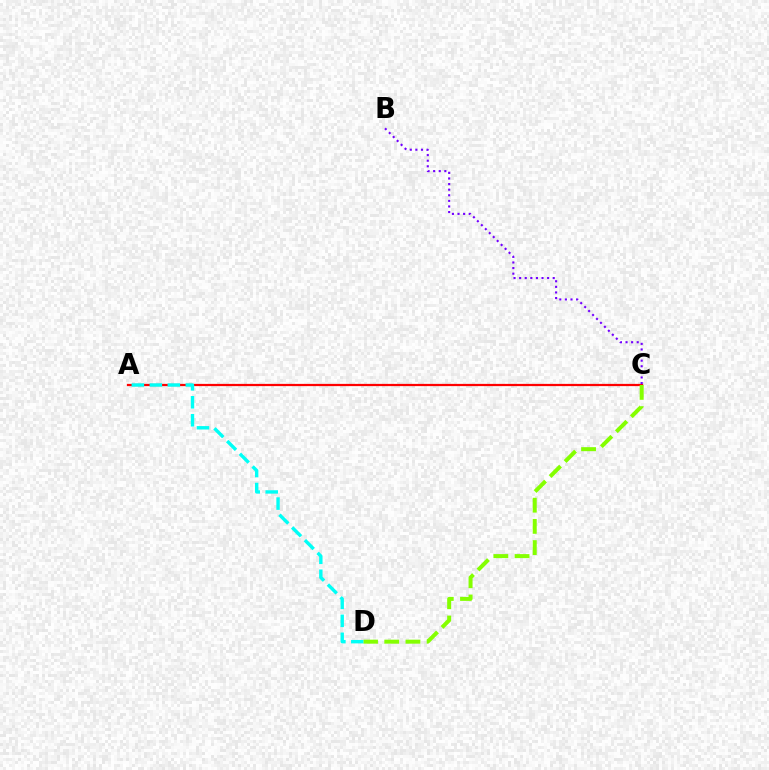{('A', 'C'): [{'color': '#ff0000', 'line_style': 'solid', 'thickness': 1.61}], ('A', 'D'): [{'color': '#00fff6', 'line_style': 'dashed', 'thickness': 2.44}], ('B', 'C'): [{'color': '#7200ff', 'line_style': 'dotted', 'thickness': 1.52}], ('C', 'D'): [{'color': '#84ff00', 'line_style': 'dashed', 'thickness': 2.88}]}